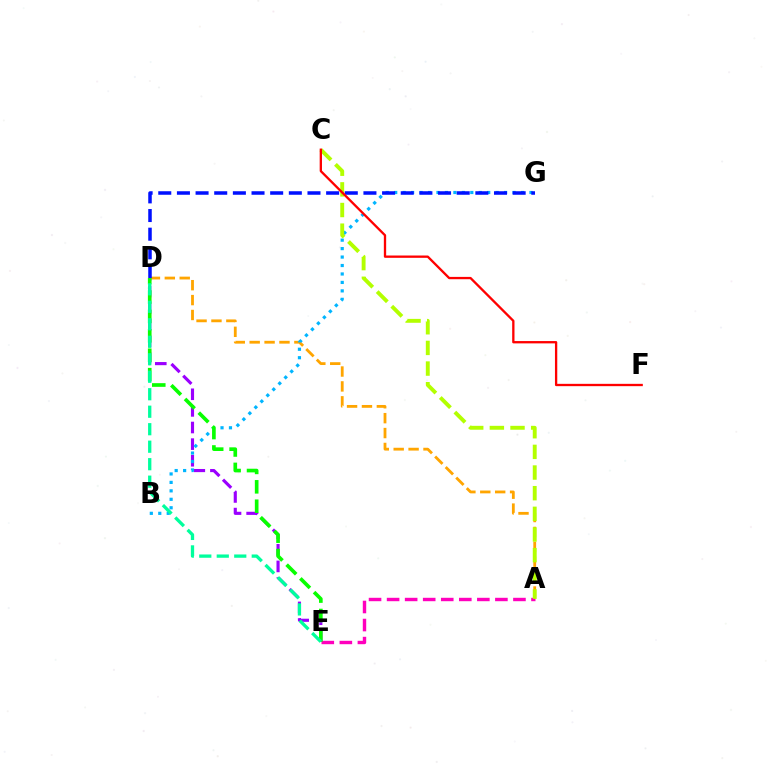{('A', 'D'): [{'color': '#ffa500', 'line_style': 'dashed', 'thickness': 2.02}], ('D', 'E'): [{'color': '#9b00ff', 'line_style': 'dashed', 'thickness': 2.26}, {'color': '#08ff00', 'line_style': 'dashed', 'thickness': 2.64}, {'color': '#00ff9d', 'line_style': 'dashed', 'thickness': 2.38}], ('A', 'E'): [{'color': '#ff00bd', 'line_style': 'dashed', 'thickness': 2.45}], ('B', 'G'): [{'color': '#00b5ff', 'line_style': 'dotted', 'thickness': 2.3}], ('A', 'C'): [{'color': '#b3ff00', 'line_style': 'dashed', 'thickness': 2.81}], ('D', 'G'): [{'color': '#0010ff', 'line_style': 'dashed', 'thickness': 2.53}], ('C', 'F'): [{'color': '#ff0000', 'line_style': 'solid', 'thickness': 1.67}]}